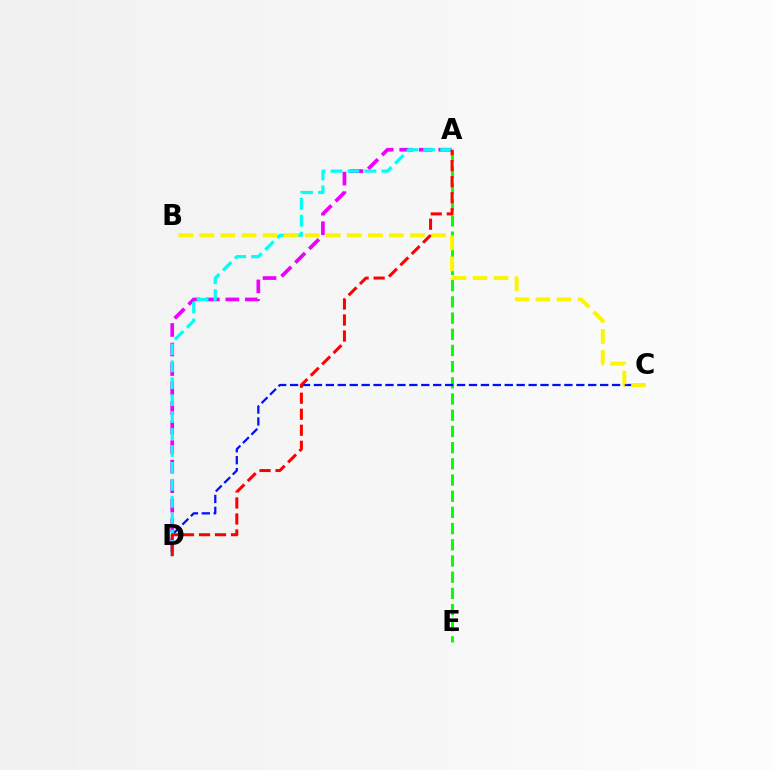{('A', 'E'): [{'color': '#08ff00', 'line_style': 'dashed', 'thickness': 2.2}], ('A', 'D'): [{'color': '#ee00ff', 'line_style': 'dashed', 'thickness': 2.65}, {'color': '#00fff6', 'line_style': 'dashed', 'thickness': 2.3}, {'color': '#ff0000', 'line_style': 'dashed', 'thickness': 2.18}], ('C', 'D'): [{'color': '#0010ff', 'line_style': 'dashed', 'thickness': 1.62}], ('B', 'C'): [{'color': '#fcf500', 'line_style': 'dashed', 'thickness': 2.86}]}